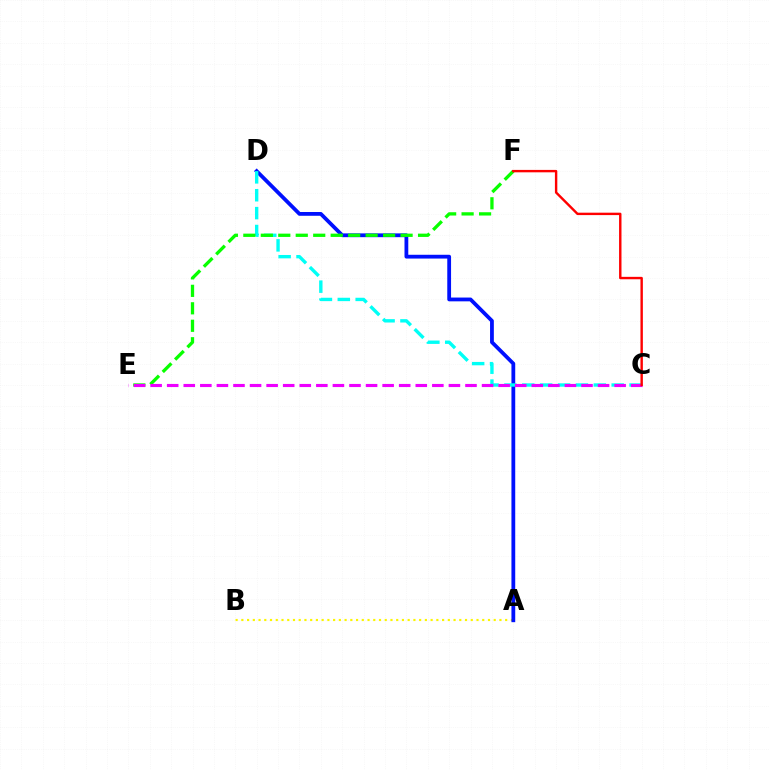{('A', 'B'): [{'color': '#fcf500', 'line_style': 'dotted', 'thickness': 1.56}], ('A', 'D'): [{'color': '#0010ff', 'line_style': 'solid', 'thickness': 2.73}], ('C', 'D'): [{'color': '#00fff6', 'line_style': 'dashed', 'thickness': 2.43}], ('E', 'F'): [{'color': '#08ff00', 'line_style': 'dashed', 'thickness': 2.37}], ('C', 'E'): [{'color': '#ee00ff', 'line_style': 'dashed', 'thickness': 2.25}], ('C', 'F'): [{'color': '#ff0000', 'line_style': 'solid', 'thickness': 1.74}]}